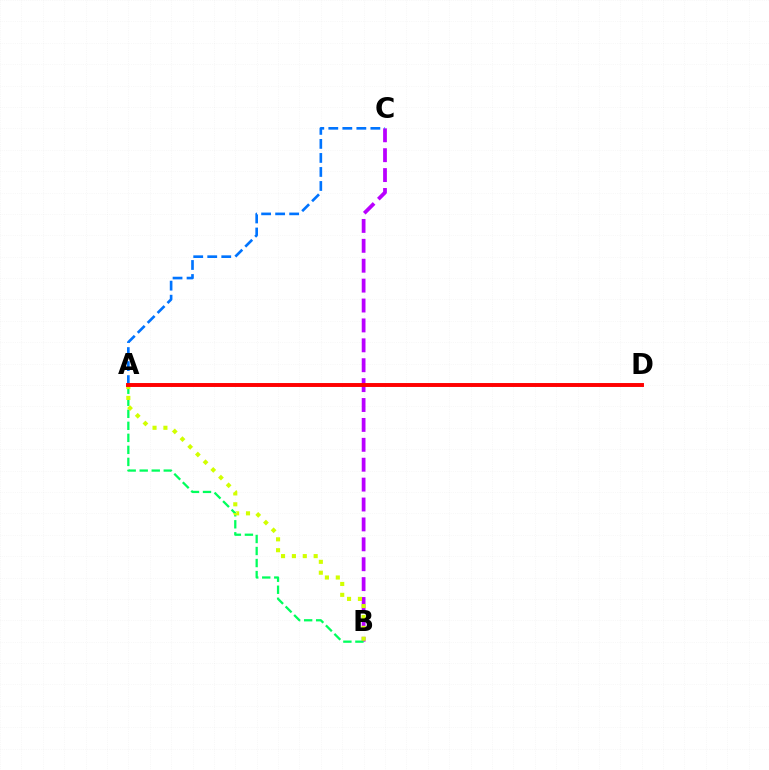{('B', 'C'): [{'color': '#b900ff', 'line_style': 'dashed', 'thickness': 2.7}], ('A', 'C'): [{'color': '#0074ff', 'line_style': 'dashed', 'thickness': 1.9}], ('A', 'B'): [{'color': '#00ff5c', 'line_style': 'dashed', 'thickness': 1.63}, {'color': '#d1ff00', 'line_style': 'dotted', 'thickness': 2.96}], ('A', 'D'): [{'color': '#ff0000', 'line_style': 'solid', 'thickness': 2.83}]}